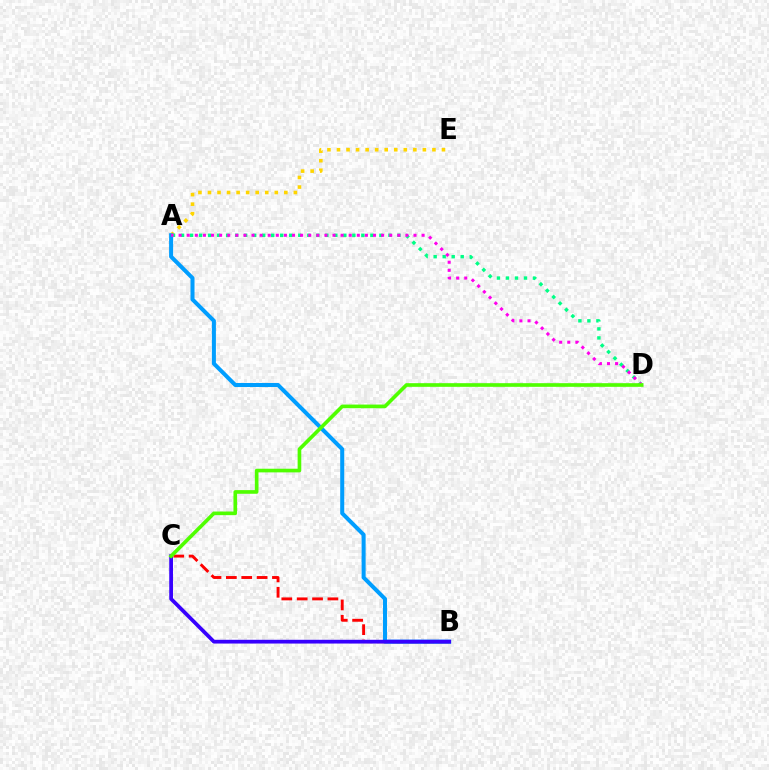{('A', 'E'): [{'color': '#ffd500', 'line_style': 'dotted', 'thickness': 2.59}], ('A', 'B'): [{'color': '#009eff', 'line_style': 'solid', 'thickness': 2.9}], ('B', 'C'): [{'color': '#ff0000', 'line_style': 'dashed', 'thickness': 2.09}, {'color': '#3700ff', 'line_style': 'solid', 'thickness': 2.7}], ('A', 'D'): [{'color': '#00ff86', 'line_style': 'dotted', 'thickness': 2.45}, {'color': '#ff00ed', 'line_style': 'dotted', 'thickness': 2.2}], ('C', 'D'): [{'color': '#4fff00', 'line_style': 'solid', 'thickness': 2.63}]}